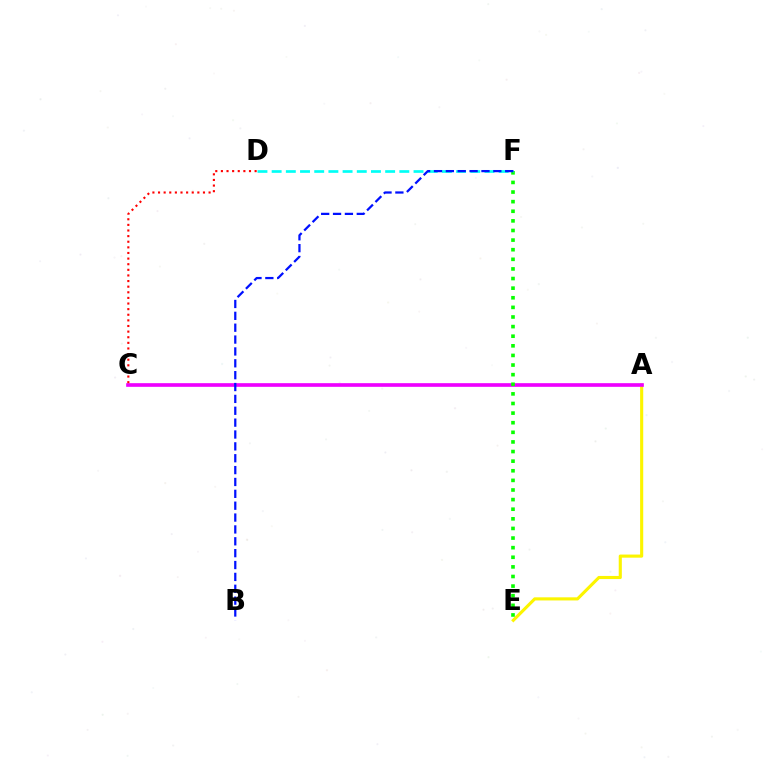{('A', 'E'): [{'color': '#fcf500', 'line_style': 'solid', 'thickness': 2.24}], ('A', 'C'): [{'color': '#ee00ff', 'line_style': 'solid', 'thickness': 2.63}], ('E', 'F'): [{'color': '#08ff00', 'line_style': 'dotted', 'thickness': 2.61}], ('D', 'F'): [{'color': '#00fff6', 'line_style': 'dashed', 'thickness': 1.93}], ('B', 'F'): [{'color': '#0010ff', 'line_style': 'dashed', 'thickness': 1.61}], ('C', 'D'): [{'color': '#ff0000', 'line_style': 'dotted', 'thickness': 1.53}]}